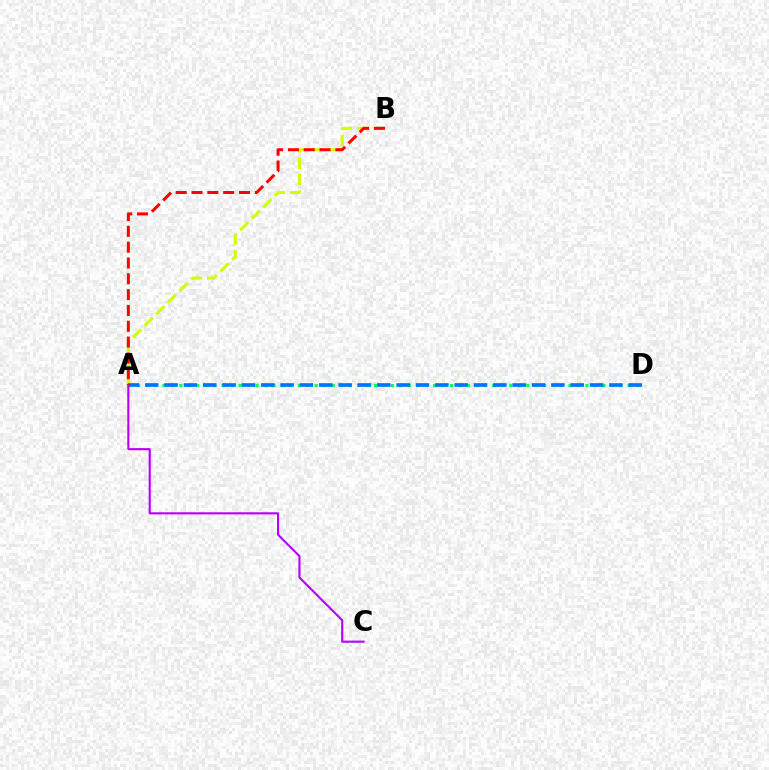{('A', 'B'): [{'color': '#d1ff00', 'line_style': 'dashed', 'thickness': 2.23}, {'color': '#ff0000', 'line_style': 'dashed', 'thickness': 2.15}], ('A', 'D'): [{'color': '#00ff5c', 'line_style': 'dotted', 'thickness': 2.3}, {'color': '#0074ff', 'line_style': 'dashed', 'thickness': 2.63}], ('A', 'C'): [{'color': '#b900ff', 'line_style': 'solid', 'thickness': 1.53}]}